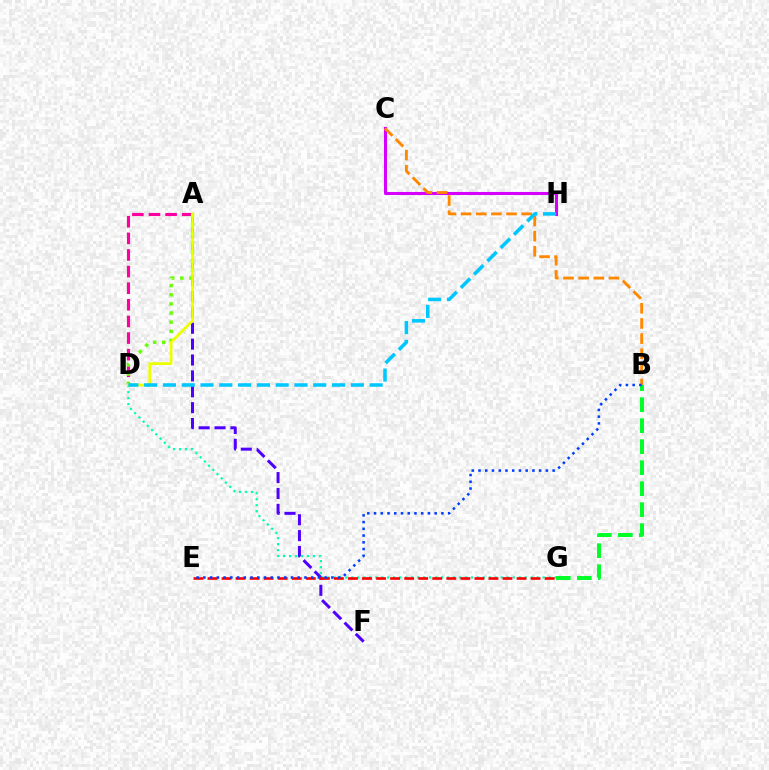{('B', 'G'): [{'color': '#00ff27', 'line_style': 'dashed', 'thickness': 2.85}], ('A', 'F'): [{'color': '#4f00ff', 'line_style': 'dashed', 'thickness': 2.16}], ('C', 'H'): [{'color': '#d600ff', 'line_style': 'solid', 'thickness': 2.21}], ('A', 'D'): [{'color': '#ff00a0', 'line_style': 'dashed', 'thickness': 2.26}, {'color': '#66ff00', 'line_style': 'dotted', 'thickness': 2.48}, {'color': '#eeff00', 'line_style': 'solid', 'thickness': 1.98}], ('D', 'G'): [{'color': '#00ffaf', 'line_style': 'dotted', 'thickness': 1.62}], ('B', 'C'): [{'color': '#ff8800', 'line_style': 'dashed', 'thickness': 2.06}], ('E', 'G'): [{'color': '#ff0000', 'line_style': 'dashed', 'thickness': 1.91}], ('D', 'H'): [{'color': '#00c7ff', 'line_style': 'dashed', 'thickness': 2.55}], ('B', 'E'): [{'color': '#003fff', 'line_style': 'dotted', 'thickness': 1.83}]}